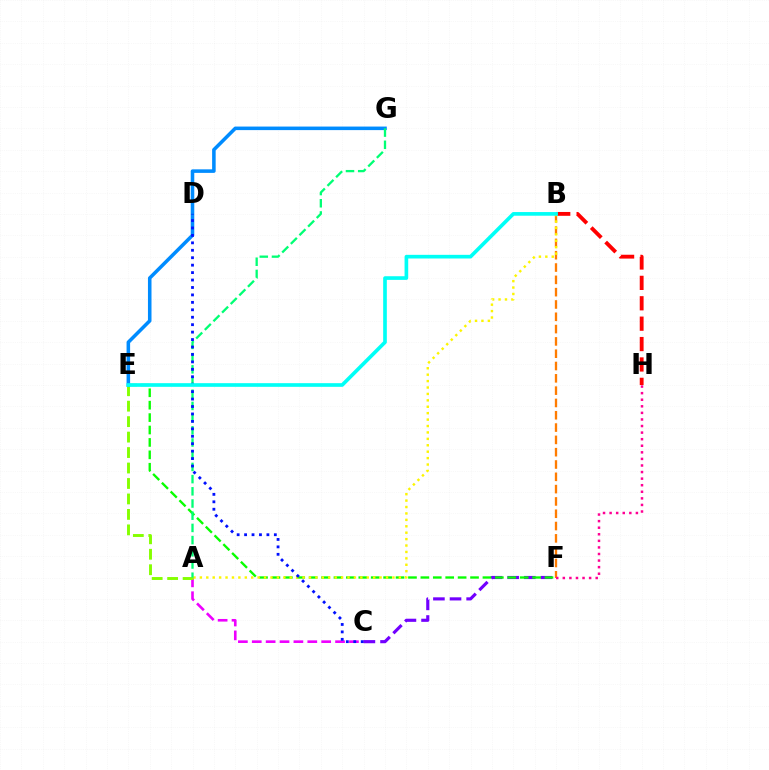{('A', 'C'): [{'color': '#ee00ff', 'line_style': 'dashed', 'thickness': 1.89}], ('B', 'F'): [{'color': '#ff7c00', 'line_style': 'dashed', 'thickness': 1.67}], ('C', 'F'): [{'color': '#7200ff', 'line_style': 'dashed', 'thickness': 2.26}], ('B', 'H'): [{'color': '#ff0000', 'line_style': 'dashed', 'thickness': 2.77}], ('E', 'F'): [{'color': '#08ff00', 'line_style': 'dashed', 'thickness': 1.69}], ('A', 'B'): [{'color': '#fcf500', 'line_style': 'dotted', 'thickness': 1.74}], ('A', 'E'): [{'color': '#84ff00', 'line_style': 'dashed', 'thickness': 2.1}], ('E', 'G'): [{'color': '#008cff', 'line_style': 'solid', 'thickness': 2.55}], ('A', 'G'): [{'color': '#00ff74', 'line_style': 'dashed', 'thickness': 1.66}], ('C', 'D'): [{'color': '#0010ff', 'line_style': 'dotted', 'thickness': 2.02}], ('B', 'E'): [{'color': '#00fff6', 'line_style': 'solid', 'thickness': 2.63}], ('F', 'H'): [{'color': '#ff0094', 'line_style': 'dotted', 'thickness': 1.79}]}